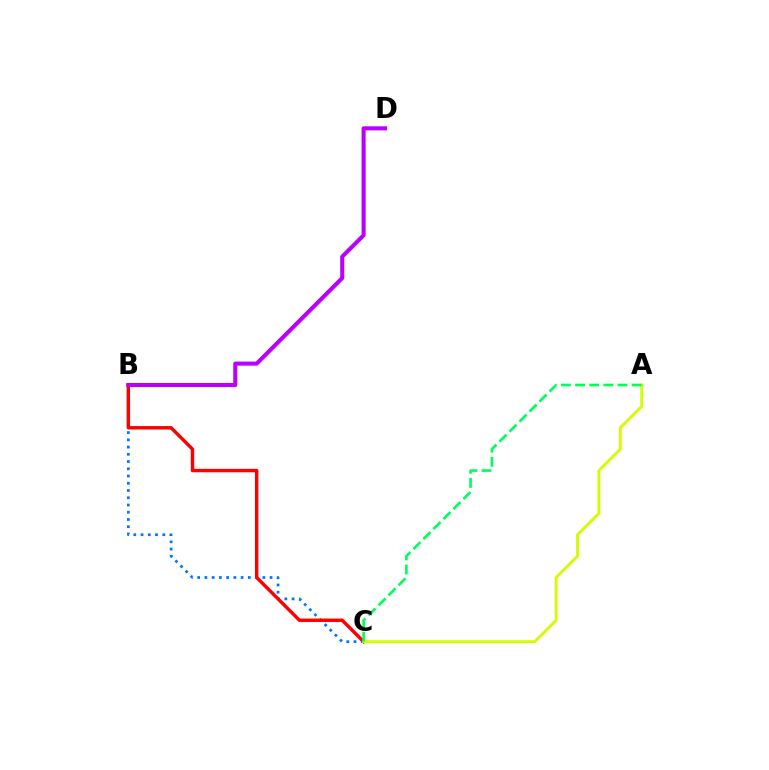{('B', 'C'): [{'color': '#0074ff', 'line_style': 'dotted', 'thickness': 1.97}, {'color': '#ff0000', 'line_style': 'solid', 'thickness': 2.46}], ('A', 'C'): [{'color': '#d1ff00', 'line_style': 'solid', 'thickness': 2.07}, {'color': '#00ff5c', 'line_style': 'dashed', 'thickness': 1.92}], ('B', 'D'): [{'color': '#b900ff', 'line_style': 'solid', 'thickness': 2.92}]}